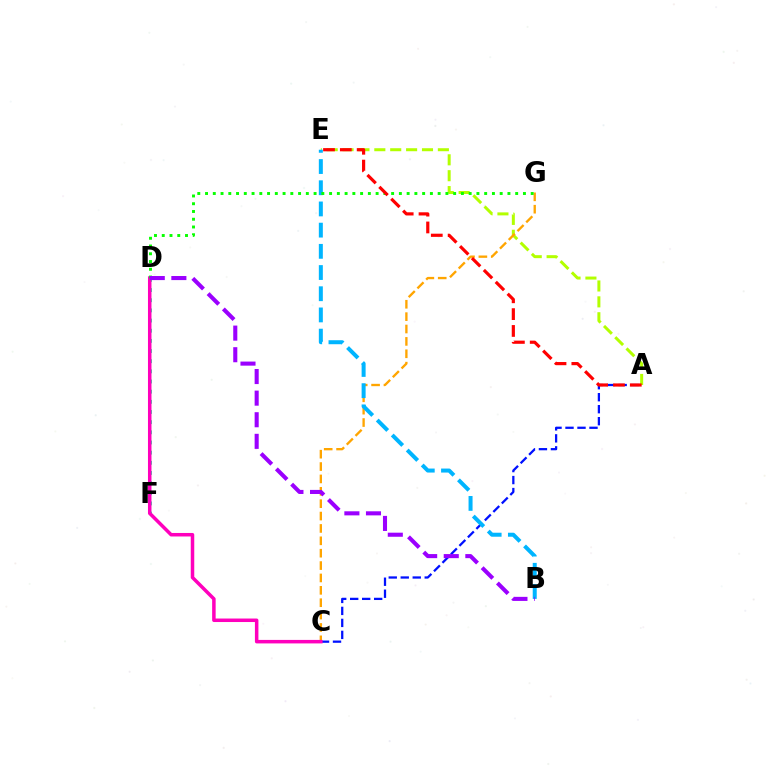{('A', 'C'): [{'color': '#0010ff', 'line_style': 'dashed', 'thickness': 1.63}], ('A', 'E'): [{'color': '#b3ff00', 'line_style': 'dashed', 'thickness': 2.16}, {'color': '#ff0000', 'line_style': 'dashed', 'thickness': 2.29}], ('C', 'G'): [{'color': '#ffa500', 'line_style': 'dashed', 'thickness': 1.68}], ('D', 'F'): [{'color': '#00ff9d', 'line_style': 'dotted', 'thickness': 2.76}], ('B', 'E'): [{'color': '#00b5ff', 'line_style': 'dashed', 'thickness': 2.88}], ('C', 'D'): [{'color': '#ff00bd', 'line_style': 'solid', 'thickness': 2.52}], ('D', 'G'): [{'color': '#08ff00', 'line_style': 'dotted', 'thickness': 2.11}], ('B', 'D'): [{'color': '#9b00ff', 'line_style': 'dashed', 'thickness': 2.93}]}